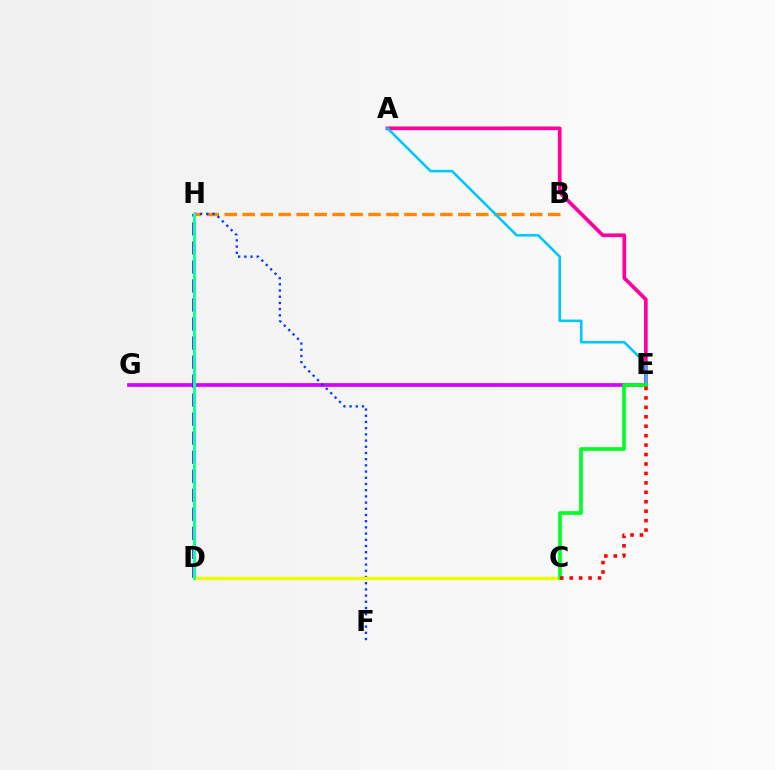{('E', 'G'): [{'color': '#d600ff', 'line_style': 'solid', 'thickness': 2.69}], ('B', 'H'): [{'color': '#ff8800', 'line_style': 'dashed', 'thickness': 2.44}], ('D', 'H'): [{'color': '#4f00ff', 'line_style': 'dashed', 'thickness': 2.58}, {'color': '#66ff00', 'line_style': 'solid', 'thickness': 1.96}, {'color': '#00ffaf', 'line_style': 'solid', 'thickness': 1.88}], ('F', 'H'): [{'color': '#003fff', 'line_style': 'dotted', 'thickness': 1.68}], ('A', 'E'): [{'color': '#ff00a0', 'line_style': 'solid', 'thickness': 2.67}, {'color': '#00c7ff', 'line_style': 'solid', 'thickness': 1.85}], ('C', 'D'): [{'color': '#eeff00', 'line_style': 'solid', 'thickness': 2.44}], ('C', 'E'): [{'color': '#00ff27', 'line_style': 'solid', 'thickness': 2.64}, {'color': '#ff0000', 'line_style': 'dotted', 'thickness': 2.56}]}